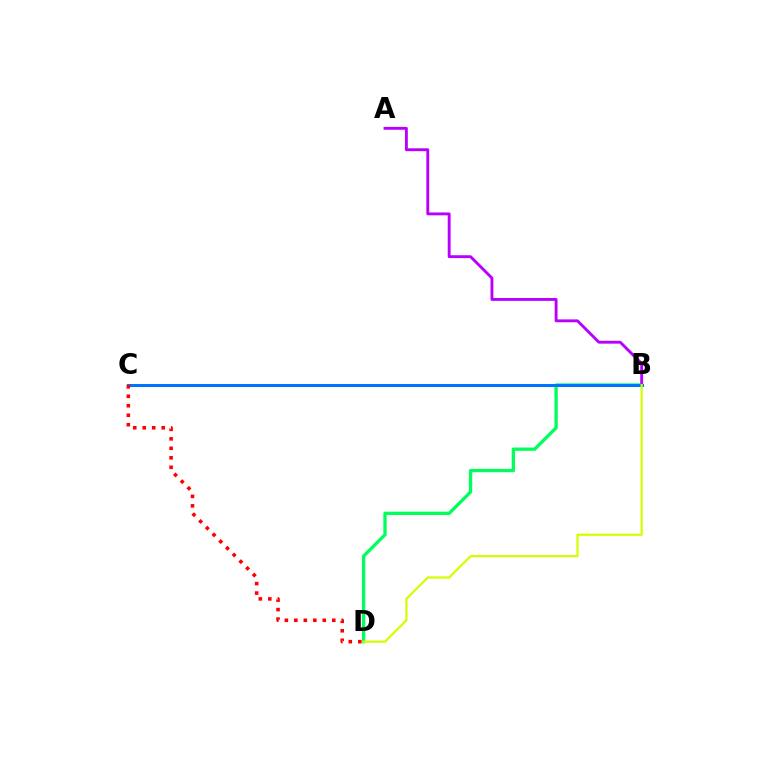{('B', 'D'): [{'color': '#00ff5c', 'line_style': 'solid', 'thickness': 2.38}, {'color': '#d1ff00', 'line_style': 'solid', 'thickness': 1.59}], ('A', 'B'): [{'color': '#b900ff', 'line_style': 'solid', 'thickness': 2.07}], ('B', 'C'): [{'color': '#0074ff', 'line_style': 'solid', 'thickness': 2.18}], ('C', 'D'): [{'color': '#ff0000', 'line_style': 'dotted', 'thickness': 2.58}]}